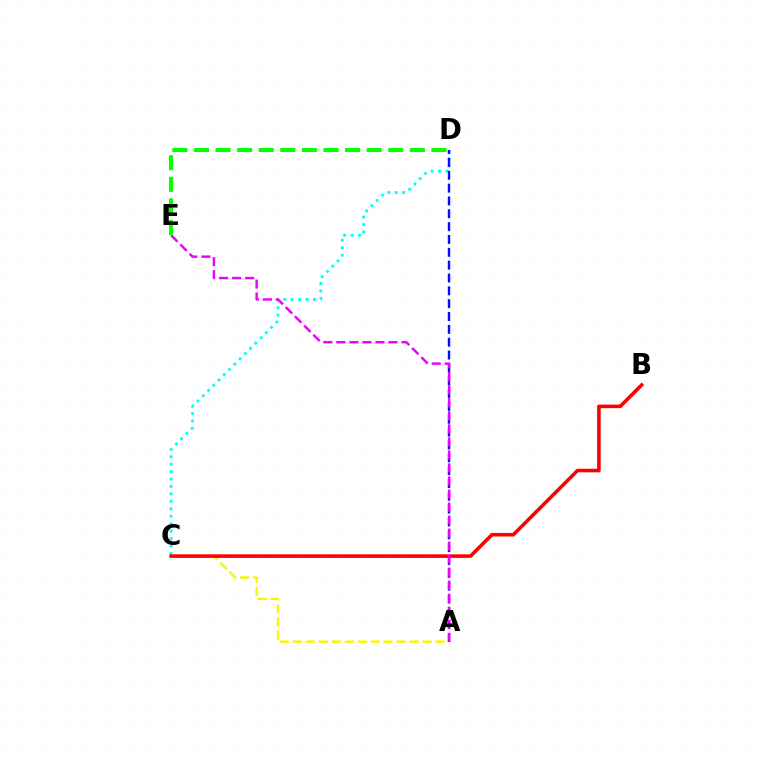{('C', 'D'): [{'color': '#00fff6', 'line_style': 'dotted', 'thickness': 2.02}], ('A', 'C'): [{'color': '#fcf500', 'line_style': 'dashed', 'thickness': 1.76}], ('A', 'D'): [{'color': '#0010ff', 'line_style': 'dashed', 'thickness': 1.74}], ('B', 'C'): [{'color': '#ff0000', 'line_style': 'solid', 'thickness': 2.58}], ('A', 'E'): [{'color': '#ee00ff', 'line_style': 'dashed', 'thickness': 1.77}], ('D', 'E'): [{'color': '#08ff00', 'line_style': 'dashed', 'thickness': 2.93}]}